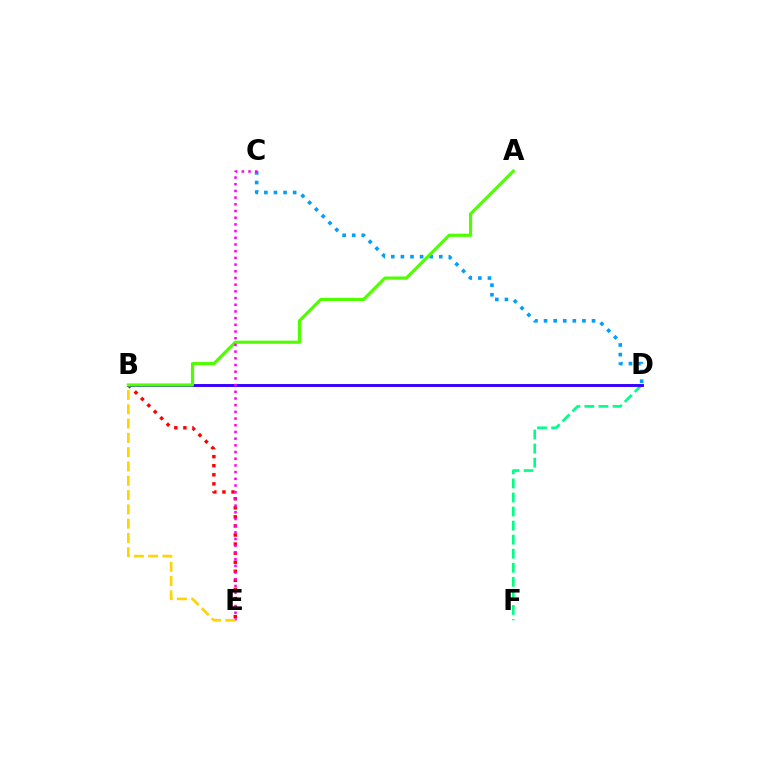{('C', 'D'): [{'color': '#009eff', 'line_style': 'dotted', 'thickness': 2.61}], ('B', 'E'): [{'color': '#ff0000', 'line_style': 'dotted', 'thickness': 2.46}, {'color': '#ffd500', 'line_style': 'dashed', 'thickness': 1.94}], ('D', 'F'): [{'color': '#00ff86', 'line_style': 'dashed', 'thickness': 1.91}], ('B', 'D'): [{'color': '#3700ff', 'line_style': 'solid', 'thickness': 2.1}], ('A', 'B'): [{'color': '#4fff00', 'line_style': 'solid', 'thickness': 2.28}], ('C', 'E'): [{'color': '#ff00ed', 'line_style': 'dotted', 'thickness': 1.82}]}